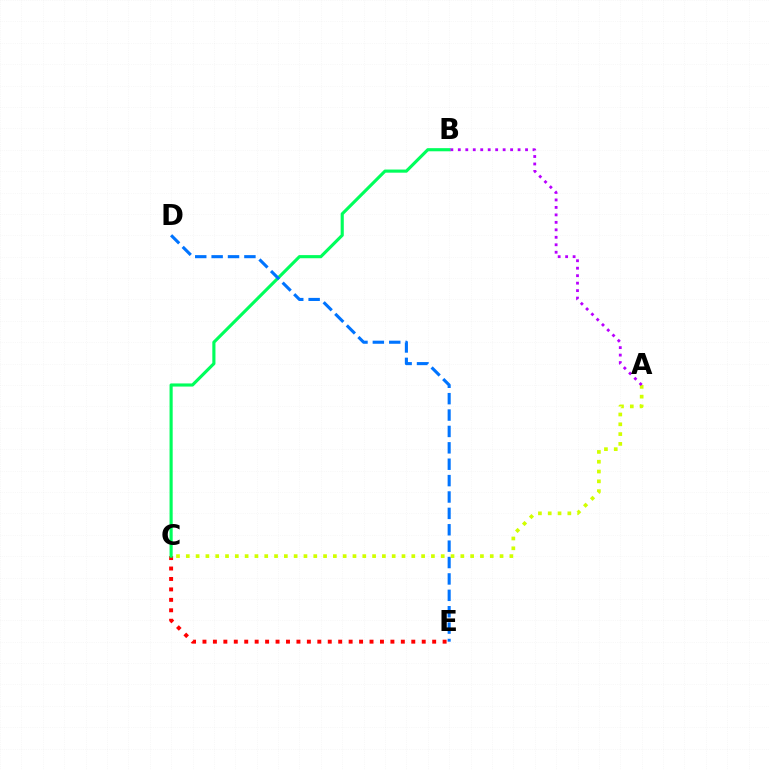{('C', 'E'): [{'color': '#ff0000', 'line_style': 'dotted', 'thickness': 2.84}], ('B', 'C'): [{'color': '#00ff5c', 'line_style': 'solid', 'thickness': 2.26}], ('D', 'E'): [{'color': '#0074ff', 'line_style': 'dashed', 'thickness': 2.23}], ('A', 'C'): [{'color': '#d1ff00', 'line_style': 'dotted', 'thickness': 2.66}], ('A', 'B'): [{'color': '#b900ff', 'line_style': 'dotted', 'thickness': 2.03}]}